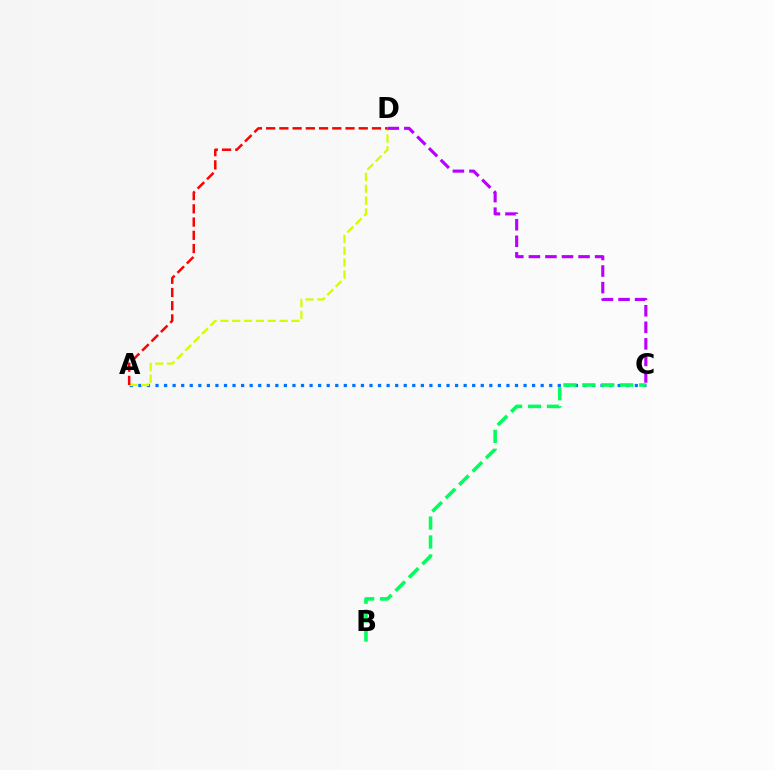{('A', 'C'): [{'color': '#0074ff', 'line_style': 'dotted', 'thickness': 2.33}], ('A', 'D'): [{'color': '#d1ff00', 'line_style': 'dashed', 'thickness': 1.61}, {'color': '#ff0000', 'line_style': 'dashed', 'thickness': 1.8}], ('B', 'C'): [{'color': '#00ff5c', 'line_style': 'dashed', 'thickness': 2.57}], ('C', 'D'): [{'color': '#b900ff', 'line_style': 'dashed', 'thickness': 2.25}]}